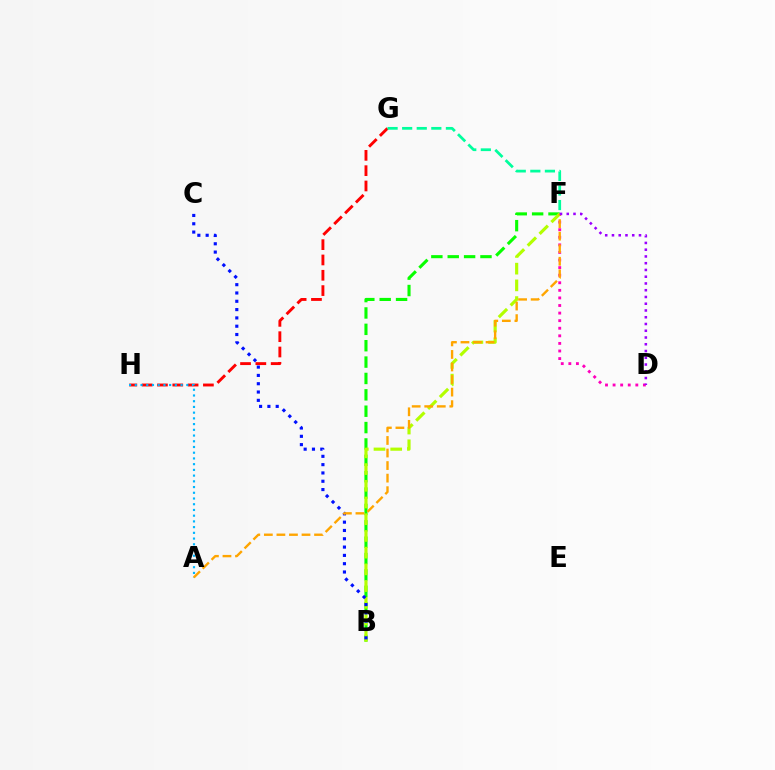{('B', 'F'): [{'color': '#08ff00', 'line_style': 'dashed', 'thickness': 2.22}, {'color': '#b3ff00', 'line_style': 'dashed', 'thickness': 2.27}], ('G', 'H'): [{'color': '#ff0000', 'line_style': 'dashed', 'thickness': 2.08}], ('A', 'H'): [{'color': '#00b5ff', 'line_style': 'dotted', 'thickness': 1.56}], ('D', 'F'): [{'color': '#ff00bd', 'line_style': 'dotted', 'thickness': 2.06}, {'color': '#9b00ff', 'line_style': 'dotted', 'thickness': 1.84}], ('F', 'G'): [{'color': '#00ff9d', 'line_style': 'dashed', 'thickness': 1.98}], ('B', 'C'): [{'color': '#0010ff', 'line_style': 'dotted', 'thickness': 2.26}], ('A', 'F'): [{'color': '#ffa500', 'line_style': 'dashed', 'thickness': 1.71}]}